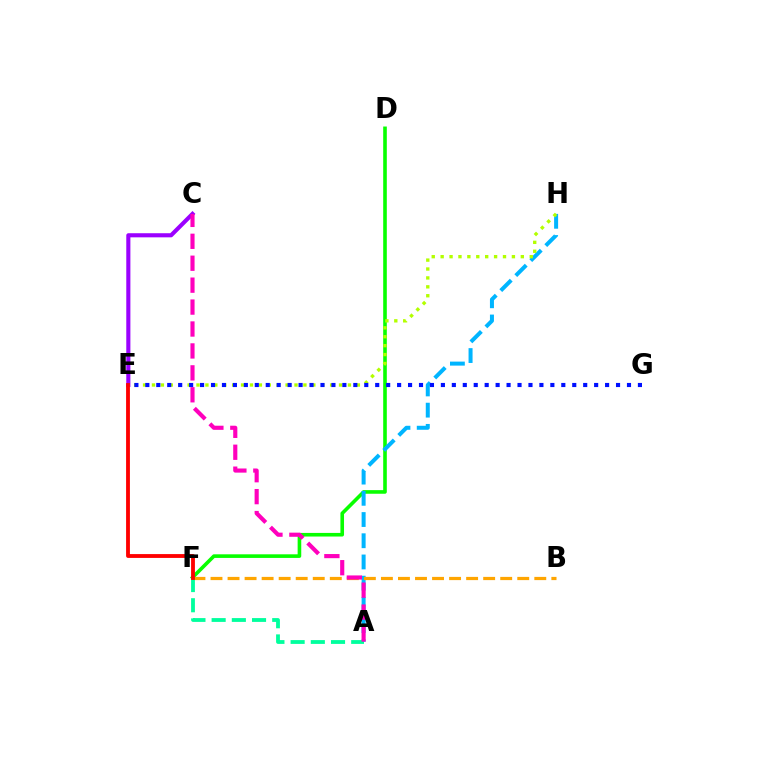{('D', 'F'): [{'color': '#08ff00', 'line_style': 'solid', 'thickness': 2.6}], ('A', 'H'): [{'color': '#00b5ff', 'line_style': 'dashed', 'thickness': 2.88}], ('B', 'F'): [{'color': '#ffa500', 'line_style': 'dashed', 'thickness': 2.32}], ('C', 'E'): [{'color': '#9b00ff', 'line_style': 'solid', 'thickness': 2.96}], ('A', 'F'): [{'color': '#00ff9d', 'line_style': 'dashed', 'thickness': 2.74}], ('A', 'C'): [{'color': '#ff00bd', 'line_style': 'dashed', 'thickness': 2.98}], ('E', 'H'): [{'color': '#b3ff00', 'line_style': 'dotted', 'thickness': 2.42}], ('E', 'F'): [{'color': '#ff0000', 'line_style': 'solid', 'thickness': 2.76}], ('E', 'G'): [{'color': '#0010ff', 'line_style': 'dotted', 'thickness': 2.97}]}